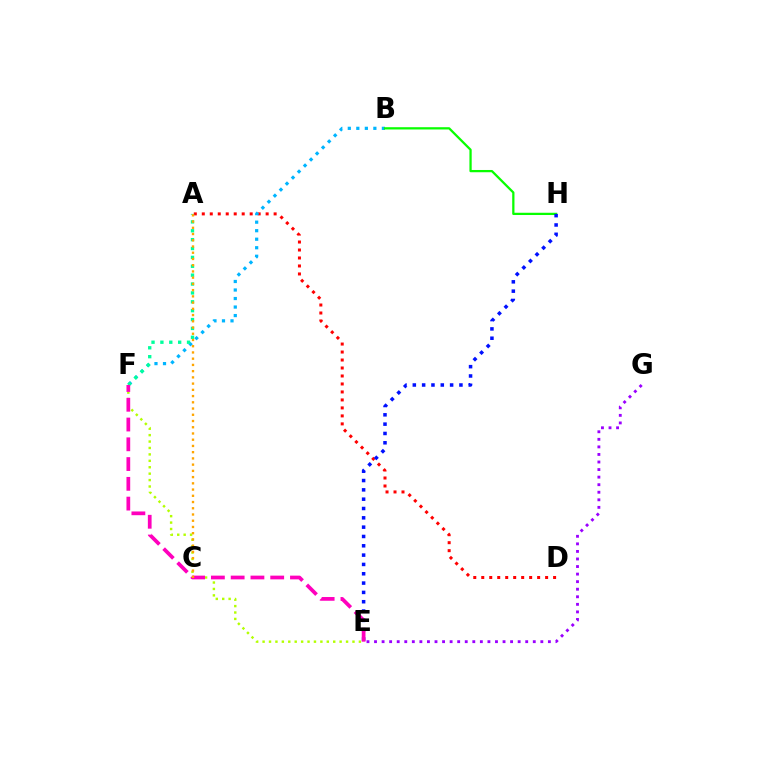{('A', 'D'): [{'color': '#ff0000', 'line_style': 'dotted', 'thickness': 2.17}], ('E', 'G'): [{'color': '#9b00ff', 'line_style': 'dotted', 'thickness': 2.05}], ('B', 'F'): [{'color': '#00b5ff', 'line_style': 'dotted', 'thickness': 2.32}], ('E', 'F'): [{'color': '#b3ff00', 'line_style': 'dotted', 'thickness': 1.74}, {'color': '#ff00bd', 'line_style': 'dashed', 'thickness': 2.69}], ('B', 'H'): [{'color': '#08ff00', 'line_style': 'solid', 'thickness': 1.63}], ('A', 'F'): [{'color': '#00ff9d', 'line_style': 'dotted', 'thickness': 2.41}], ('E', 'H'): [{'color': '#0010ff', 'line_style': 'dotted', 'thickness': 2.53}], ('A', 'C'): [{'color': '#ffa500', 'line_style': 'dotted', 'thickness': 1.69}]}